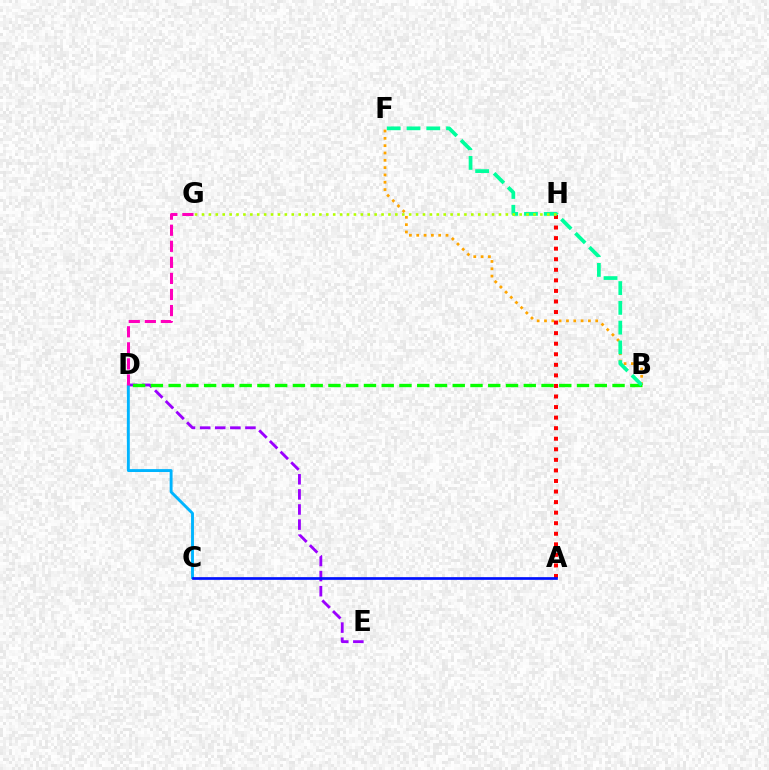{('B', 'F'): [{'color': '#ffa500', 'line_style': 'dotted', 'thickness': 1.99}, {'color': '#00ff9d', 'line_style': 'dashed', 'thickness': 2.69}], ('D', 'E'): [{'color': '#9b00ff', 'line_style': 'dashed', 'thickness': 2.05}], ('B', 'D'): [{'color': '#08ff00', 'line_style': 'dashed', 'thickness': 2.41}], ('C', 'D'): [{'color': '#00b5ff', 'line_style': 'solid', 'thickness': 2.09}], ('A', 'H'): [{'color': '#ff0000', 'line_style': 'dotted', 'thickness': 2.87}], ('D', 'G'): [{'color': '#ff00bd', 'line_style': 'dashed', 'thickness': 2.18}], ('A', 'C'): [{'color': '#0010ff', 'line_style': 'solid', 'thickness': 1.94}], ('G', 'H'): [{'color': '#b3ff00', 'line_style': 'dotted', 'thickness': 1.88}]}